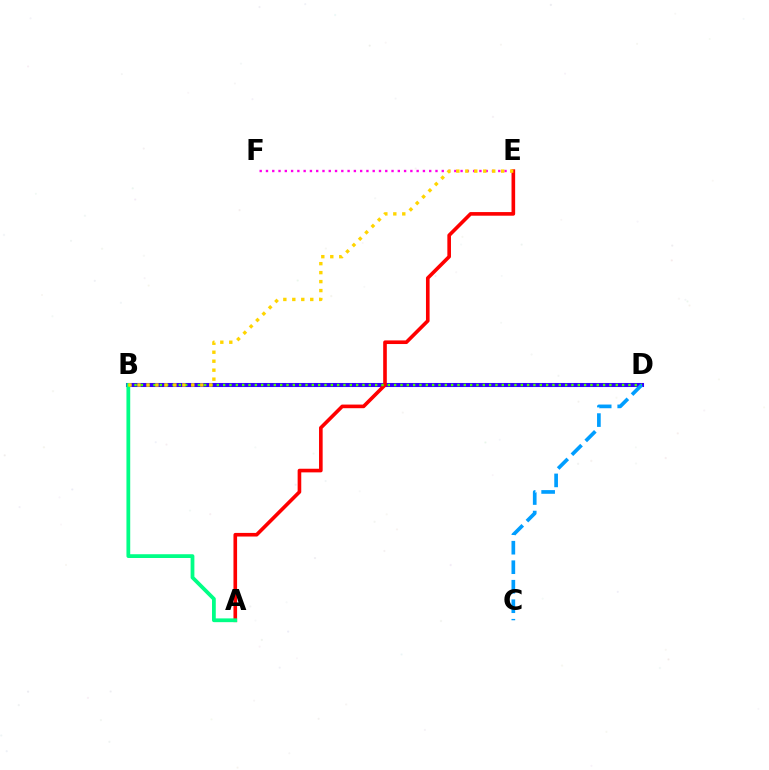{('E', 'F'): [{'color': '#ff00ed', 'line_style': 'dotted', 'thickness': 1.71}], ('B', 'D'): [{'color': '#3700ff', 'line_style': 'solid', 'thickness': 2.92}, {'color': '#4fff00', 'line_style': 'dotted', 'thickness': 1.72}], ('A', 'E'): [{'color': '#ff0000', 'line_style': 'solid', 'thickness': 2.61}], ('A', 'B'): [{'color': '#00ff86', 'line_style': 'solid', 'thickness': 2.71}], ('C', 'D'): [{'color': '#009eff', 'line_style': 'dashed', 'thickness': 2.65}], ('B', 'E'): [{'color': '#ffd500', 'line_style': 'dotted', 'thickness': 2.44}]}